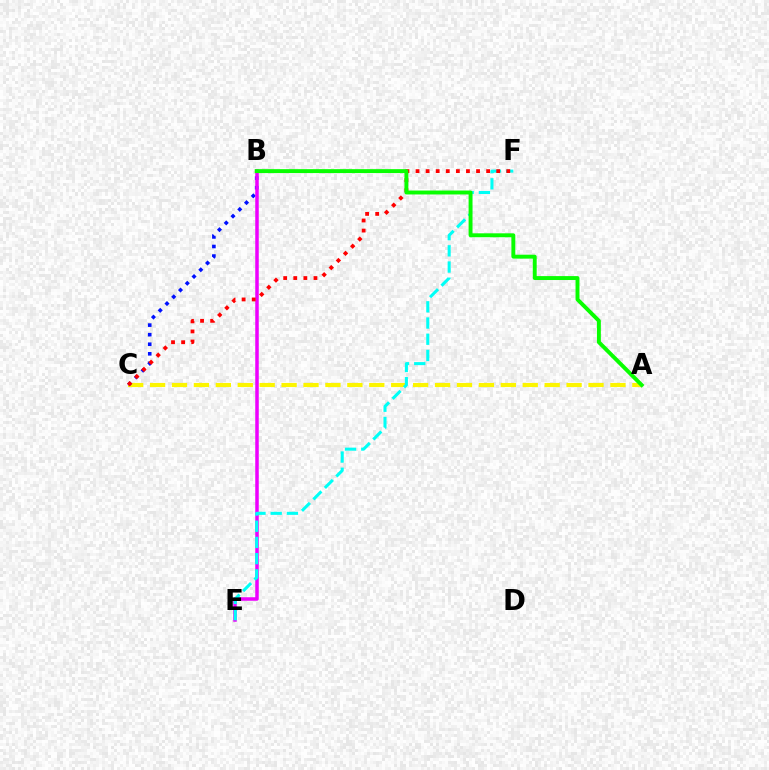{('A', 'C'): [{'color': '#fcf500', 'line_style': 'dashed', 'thickness': 2.98}], ('B', 'C'): [{'color': '#0010ff', 'line_style': 'dotted', 'thickness': 2.6}], ('B', 'E'): [{'color': '#ee00ff', 'line_style': 'solid', 'thickness': 2.53}], ('E', 'F'): [{'color': '#00fff6', 'line_style': 'dashed', 'thickness': 2.2}], ('C', 'F'): [{'color': '#ff0000', 'line_style': 'dotted', 'thickness': 2.74}], ('A', 'B'): [{'color': '#08ff00', 'line_style': 'solid', 'thickness': 2.82}]}